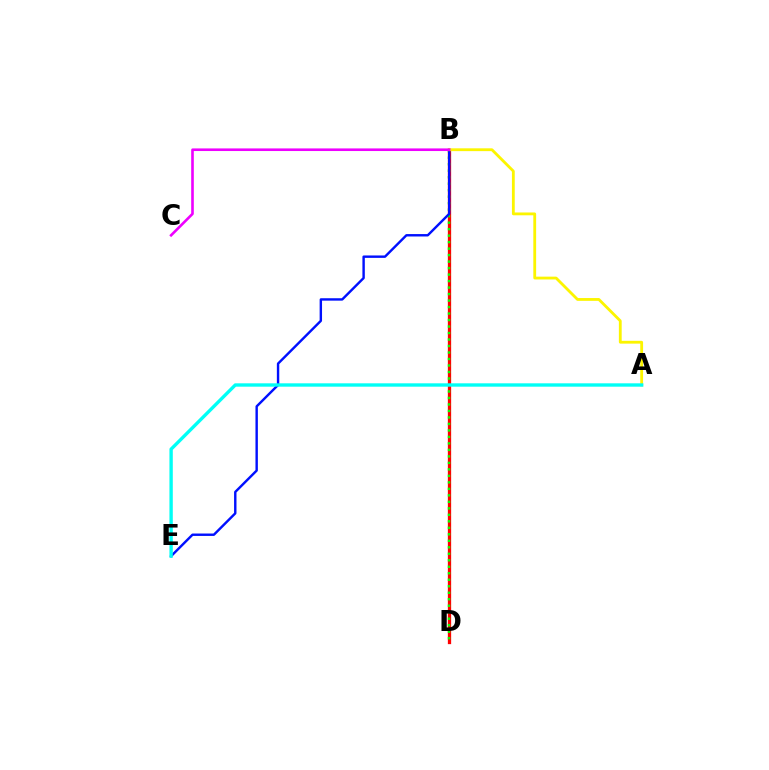{('B', 'D'): [{'color': '#ff0000', 'line_style': 'solid', 'thickness': 2.36}, {'color': '#08ff00', 'line_style': 'dotted', 'thickness': 1.76}], ('B', 'E'): [{'color': '#0010ff', 'line_style': 'solid', 'thickness': 1.74}], ('A', 'B'): [{'color': '#fcf500', 'line_style': 'solid', 'thickness': 2.03}], ('A', 'E'): [{'color': '#00fff6', 'line_style': 'solid', 'thickness': 2.42}], ('B', 'C'): [{'color': '#ee00ff', 'line_style': 'solid', 'thickness': 1.88}]}